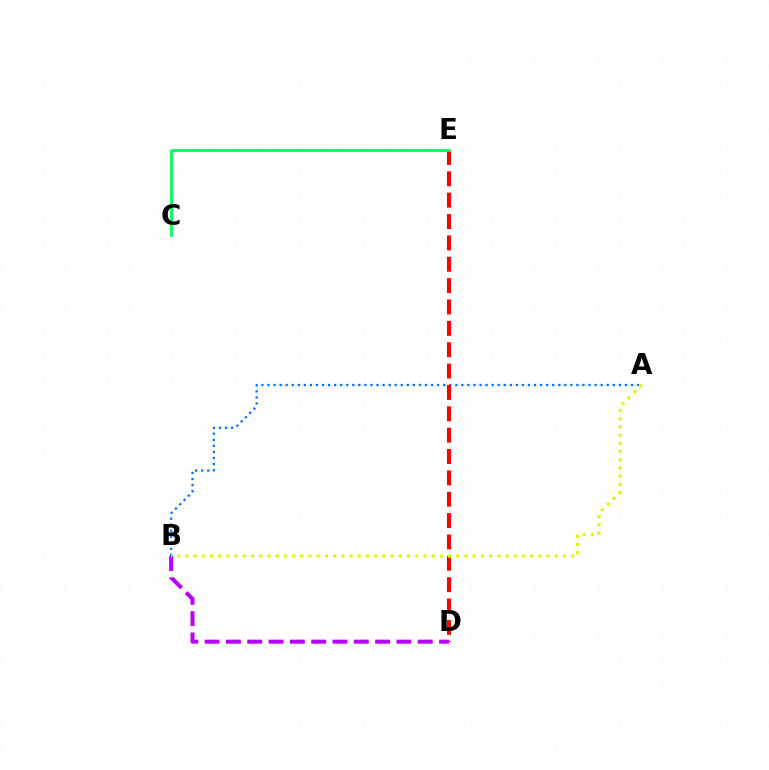{('A', 'B'): [{'color': '#0074ff', 'line_style': 'dotted', 'thickness': 1.65}, {'color': '#d1ff00', 'line_style': 'dotted', 'thickness': 2.23}], ('D', 'E'): [{'color': '#ff0000', 'line_style': 'dashed', 'thickness': 2.9}], ('B', 'D'): [{'color': '#b900ff', 'line_style': 'dashed', 'thickness': 2.9}], ('C', 'E'): [{'color': '#00ff5c', 'line_style': 'solid', 'thickness': 1.98}]}